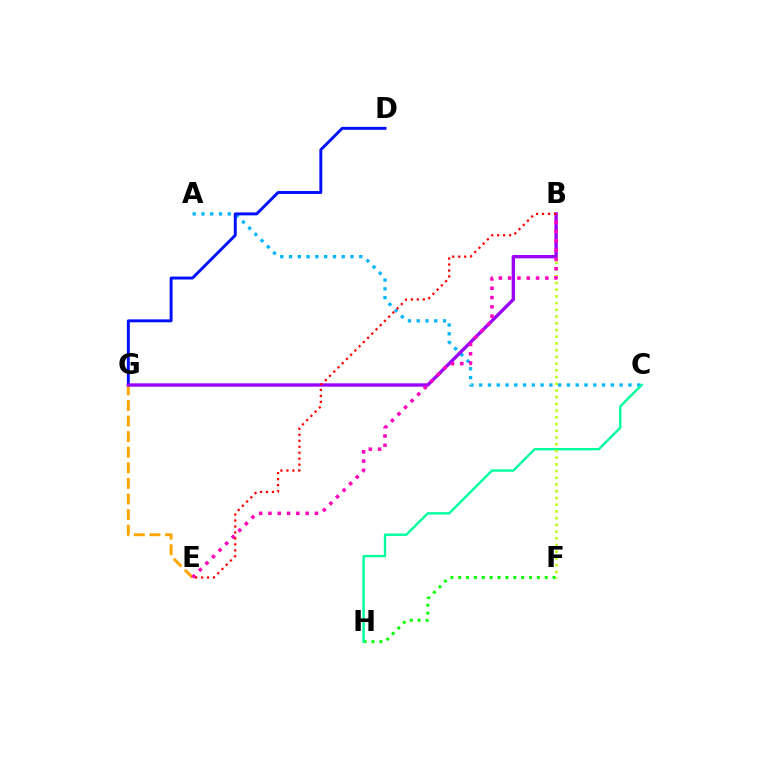{('A', 'C'): [{'color': '#00b5ff', 'line_style': 'dotted', 'thickness': 2.38}], ('F', 'H'): [{'color': '#08ff00', 'line_style': 'dotted', 'thickness': 2.14}], ('C', 'H'): [{'color': '#00ff9d', 'line_style': 'solid', 'thickness': 1.7}], ('D', 'G'): [{'color': '#0010ff', 'line_style': 'solid', 'thickness': 2.11}], ('E', 'G'): [{'color': '#ffa500', 'line_style': 'dashed', 'thickness': 2.12}], ('B', 'F'): [{'color': '#b3ff00', 'line_style': 'dotted', 'thickness': 1.83}], ('B', 'G'): [{'color': '#9b00ff', 'line_style': 'solid', 'thickness': 2.4}], ('B', 'E'): [{'color': '#ff00bd', 'line_style': 'dotted', 'thickness': 2.53}, {'color': '#ff0000', 'line_style': 'dotted', 'thickness': 1.62}]}